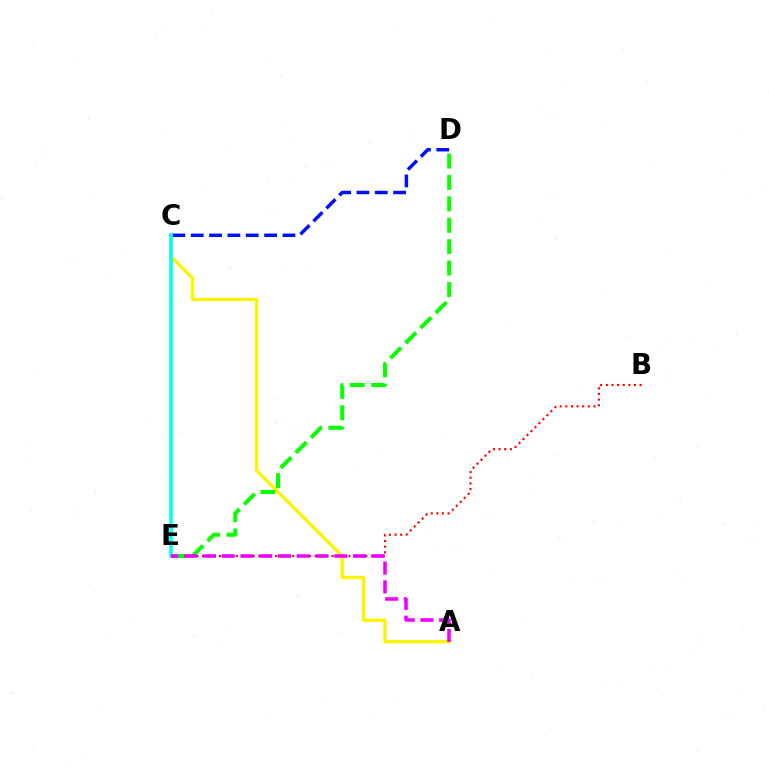{('A', 'C'): [{'color': '#fcf500', 'line_style': 'solid', 'thickness': 2.41}], ('C', 'D'): [{'color': '#0010ff', 'line_style': 'dashed', 'thickness': 2.49}], ('C', 'E'): [{'color': '#00fff6', 'line_style': 'solid', 'thickness': 2.61}], ('B', 'E'): [{'color': '#ff0000', 'line_style': 'dotted', 'thickness': 1.53}], ('D', 'E'): [{'color': '#08ff00', 'line_style': 'dashed', 'thickness': 2.91}], ('A', 'E'): [{'color': '#ee00ff', 'line_style': 'dashed', 'thickness': 2.55}]}